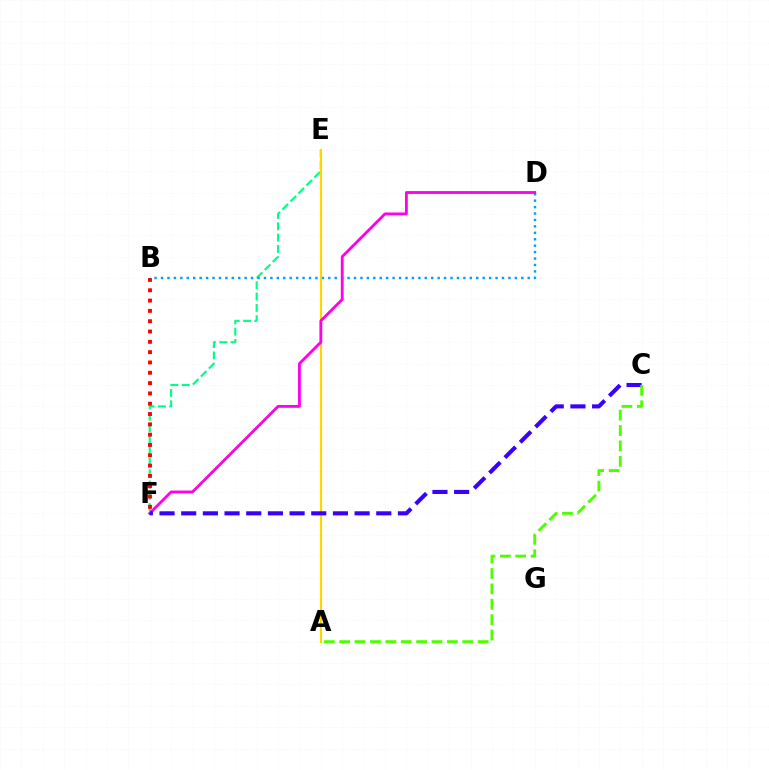{('E', 'F'): [{'color': '#00ff86', 'line_style': 'dashed', 'thickness': 1.53}], ('B', 'F'): [{'color': '#ff0000', 'line_style': 'dotted', 'thickness': 2.8}], ('B', 'D'): [{'color': '#009eff', 'line_style': 'dotted', 'thickness': 1.75}], ('A', 'E'): [{'color': '#ffd500', 'line_style': 'solid', 'thickness': 1.57}], ('D', 'F'): [{'color': '#ff00ed', 'line_style': 'solid', 'thickness': 2.04}], ('C', 'F'): [{'color': '#3700ff', 'line_style': 'dashed', 'thickness': 2.94}], ('A', 'C'): [{'color': '#4fff00', 'line_style': 'dashed', 'thickness': 2.09}]}